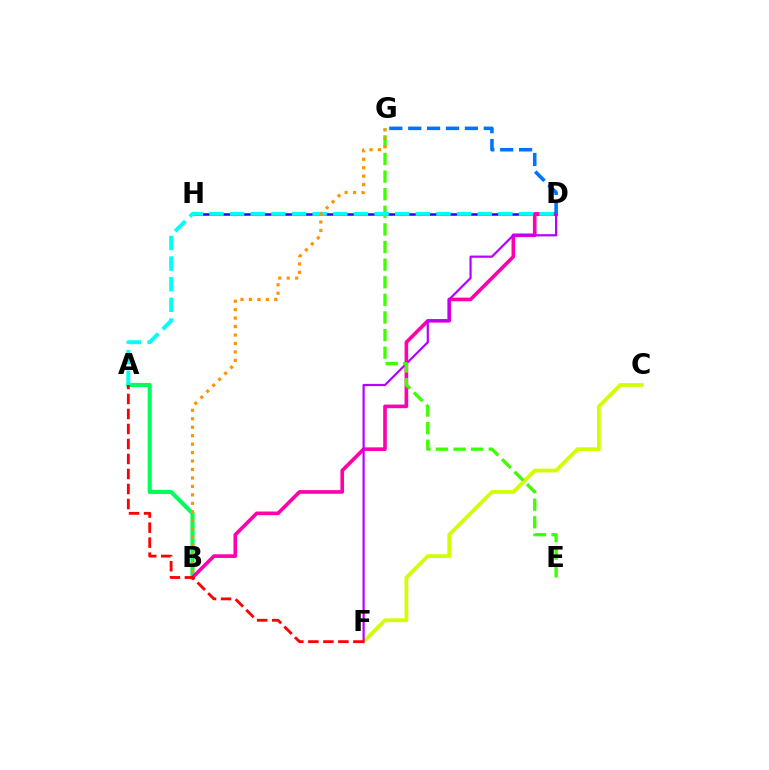{('D', 'H'): [{'color': '#2500ff', 'line_style': 'solid', 'thickness': 1.8}], ('C', 'F'): [{'color': '#d1ff00', 'line_style': 'solid', 'thickness': 2.72}], ('A', 'B'): [{'color': '#00ff5c', 'line_style': 'solid', 'thickness': 2.99}], ('B', 'D'): [{'color': '#ff00ac', 'line_style': 'solid', 'thickness': 2.62}], ('D', 'F'): [{'color': '#b900ff', 'line_style': 'solid', 'thickness': 1.59}], ('E', 'G'): [{'color': '#3dff00', 'line_style': 'dashed', 'thickness': 2.39}], ('D', 'G'): [{'color': '#0074ff', 'line_style': 'dashed', 'thickness': 2.57}], ('A', 'D'): [{'color': '#00fff6', 'line_style': 'dashed', 'thickness': 2.8}], ('A', 'F'): [{'color': '#ff0000', 'line_style': 'dashed', 'thickness': 2.04}], ('B', 'G'): [{'color': '#ff9400', 'line_style': 'dotted', 'thickness': 2.3}]}